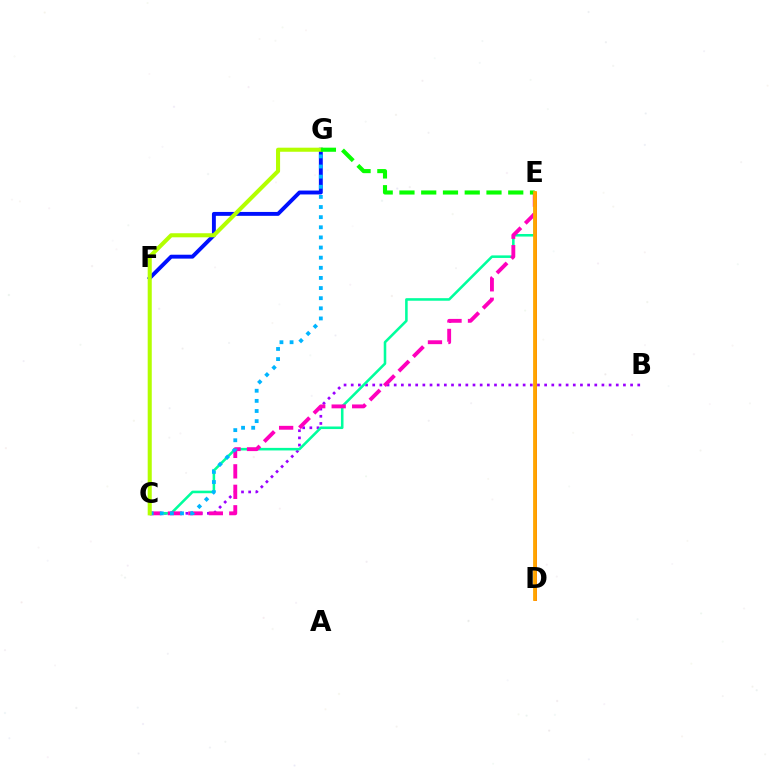{('B', 'C'): [{'color': '#9b00ff', 'line_style': 'dotted', 'thickness': 1.95}], ('C', 'E'): [{'color': '#00ff9d', 'line_style': 'solid', 'thickness': 1.84}, {'color': '#ff00bd', 'line_style': 'dashed', 'thickness': 2.78}], ('F', 'G'): [{'color': '#0010ff', 'line_style': 'solid', 'thickness': 2.81}], ('D', 'E'): [{'color': '#ff0000', 'line_style': 'solid', 'thickness': 1.99}, {'color': '#ffa500', 'line_style': 'solid', 'thickness': 2.72}], ('C', 'G'): [{'color': '#00b5ff', 'line_style': 'dotted', 'thickness': 2.75}, {'color': '#b3ff00', 'line_style': 'solid', 'thickness': 2.93}], ('E', 'G'): [{'color': '#08ff00', 'line_style': 'dashed', 'thickness': 2.96}]}